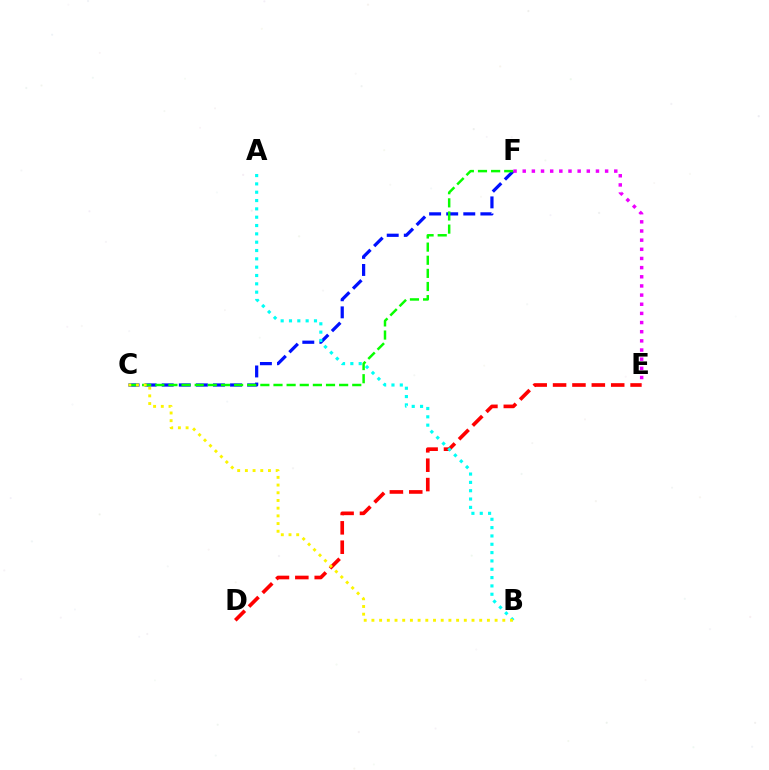{('C', 'F'): [{'color': '#0010ff', 'line_style': 'dashed', 'thickness': 2.32}, {'color': '#08ff00', 'line_style': 'dashed', 'thickness': 1.78}], ('D', 'E'): [{'color': '#ff0000', 'line_style': 'dashed', 'thickness': 2.63}], ('A', 'B'): [{'color': '#00fff6', 'line_style': 'dotted', 'thickness': 2.26}], ('E', 'F'): [{'color': '#ee00ff', 'line_style': 'dotted', 'thickness': 2.49}], ('B', 'C'): [{'color': '#fcf500', 'line_style': 'dotted', 'thickness': 2.09}]}